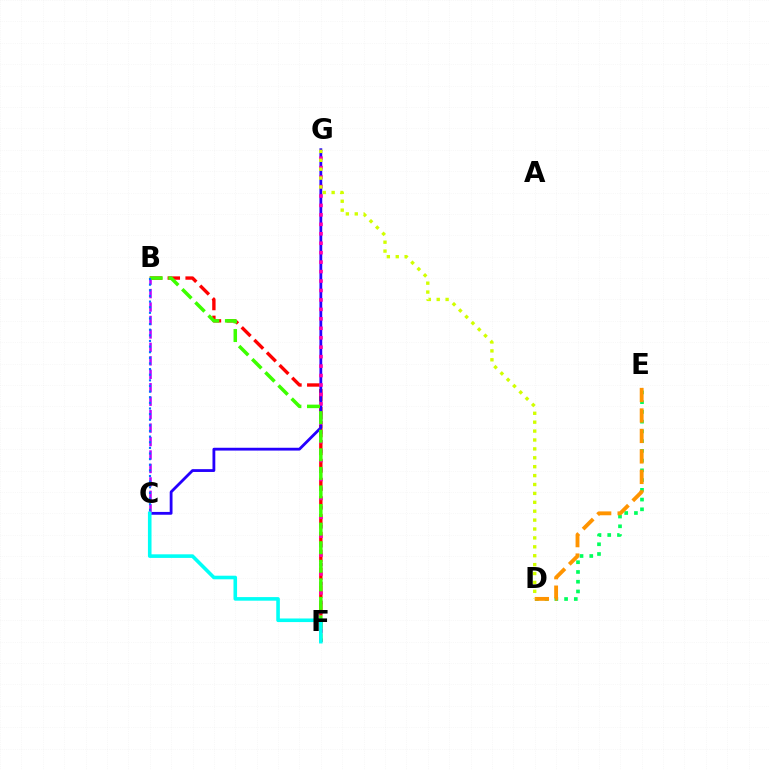{('B', 'F'): [{'color': '#ff0000', 'line_style': 'dashed', 'thickness': 2.42}, {'color': '#3dff00', 'line_style': 'dashed', 'thickness': 2.52}], ('C', 'G'): [{'color': '#2500ff', 'line_style': 'solid', 'thickness': 2.02}], ('F', 'G'): [{'color': '#ff00ac', 'line_style': 'dotted', 'thickness': 2.57}], ('D', 'E'): [{'color': '#00ff5c', 'line_style': 'dotted', 'thickness': 2.65}, {'color': '#ff9400', 'line_style': 'dashed', 'thickness': 2.78}], ('B', 'C'): [{'color': '#b900ff', 'line_style': 'dashed', 'thickness': 1.83}, {'color': '#0074ff', 'line_style': 'dotted', 'thickness': 1.53}], ('C', 'F'): [{'color': '#00fff6', 'line_style': 'solid', 'thickness': 2.59}], ('D', 'G'): [{'color': '#d1ff00', 'line_style': 'dotted', 'thickness': 2.42}]}